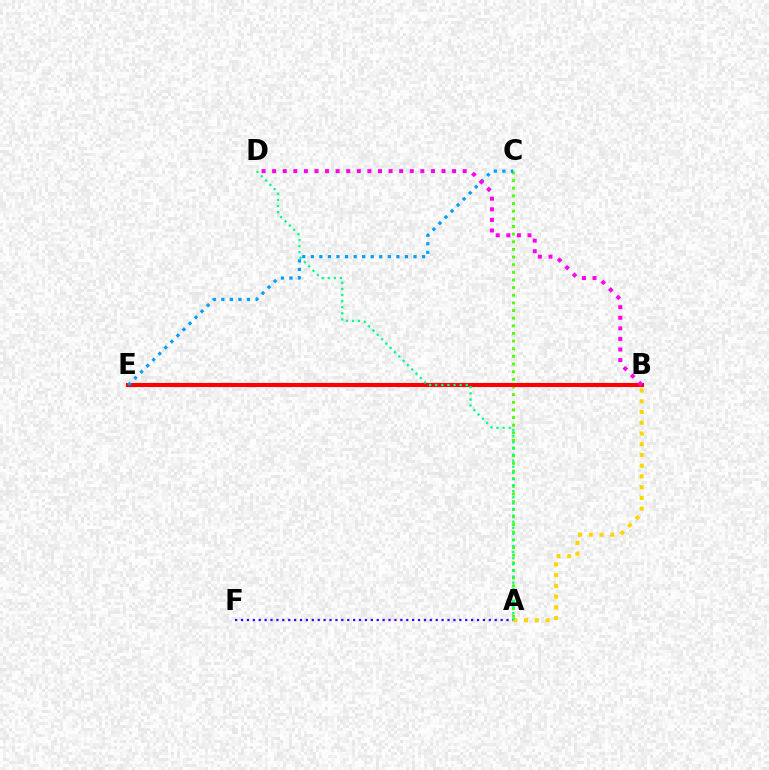{('A', 'B'): [{'color': '#ffd500', 'line_style': 'dotted', 'thickness': 2.92}], ('A', 'C'): [{'color': '#4fff00', 'line_style': 'dotted', 'thickness': 2.08}], ('A', 'F'): [{'color': '#3700ff', 'line_style': 'dotted', 'thickness': 1.6}], ('B', 'E'): [{'color': '#ff0000', 'line_style': 'solid', 'thickness': 2.97}], ('A', 'D'): [{'color': '#00ff86', 'line_style': 'dotted', 'thickness': 1.66}], ('C', 'E'): [{'color': '#009eff', 'line_style': 'dotted', 'thickness': 2.32}], ('B', 'D'): [{'color': '#ff00ed', 'line_style': 'dotted', 'thickness': 2.88}]}